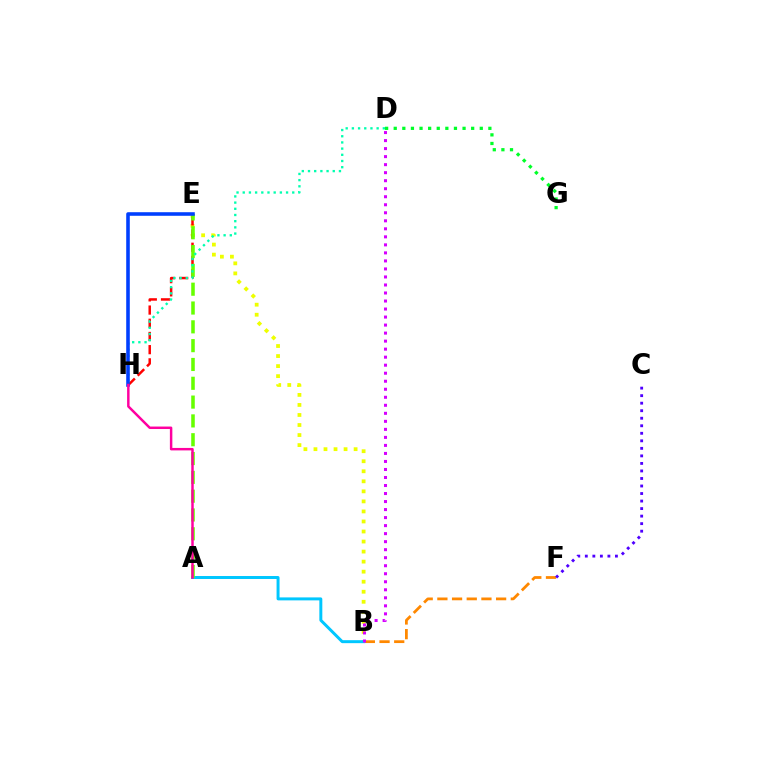{('B', 'F'): [{'color': '#ff8800', 'line_style': 'dashed', 'thickness': 1.99}], ('B', 'E'): [{'color': '#eeff00', 'line_style': 'dotted', 'thickness': 2.73}], ('A', 'B'): [{'color': '#00c7ff', 'line_style': 'solid', 'thickness': 2.14}], ('E', 'H'): [{'color': '#ff0000', 'line_style': 'dashed', 'thickness': 1.79}, {'color': '#003fff', 'line_style': 'solid', 'thickness': 2.58}], ('A', 'E'): [{'color': '#66ff00', 'line_style': 'dashed', 'thickness': 2.56}], ('D', 'G'): [{'color': '#00ff27', 'line_style': 'dotted', 'thickness': 2.34}], ('D', 'H'): [{'color': '#00ffaf', 'line_style': 'dotted', 'thickness': 1.68}], ('B', 'D'): [{'color': '#d600ff', 'line_style': 'dotted', 'thickness': 2.18}], ('A', 'H'): [{'color': '#ff00a0', 'line_style': 'solid', 'thickness': 1.78}], ('C', 'F'): [{'color': '#4f00ff', 'line_style': 'dotted', 'thickness': 2.05}]}